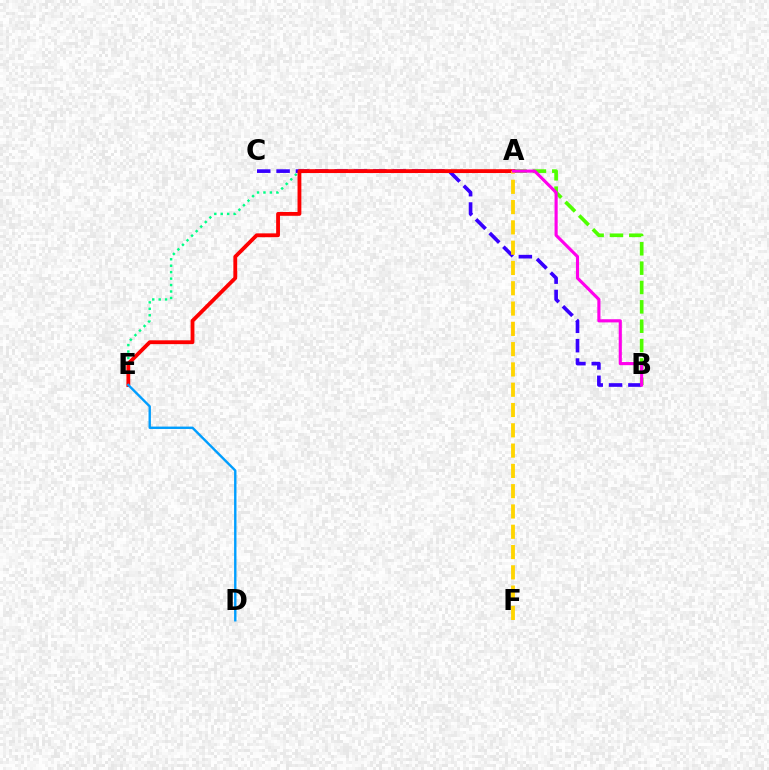{('A', 'E'): [{'color': '#00ff86', 'line_style': 'dotted', 'thickness': 1.75}, {'color': '#ff0000', 'line_style': 'solid', 'thickness': 2.75}], ('A', 'B'): [{'color': '#4fff00', 'line_style': 'dashed', 'thickness': 2.63}, {'color': '#ff00ed', 'line_style': 'solid', 'thickness': 2.25}], ('B', 'C'): [{'color': '#3700ff', 'line_style': 'dashed', 'thickness': 2.63}], ('A', 'F'): [{'color': '#ffd500', 'line_style': 'dashed', 'thickness': 2.76}], ('D', 'E'): [{'color': '#009eff', 'line_style': 'solid', 'thickness': 1.72}]}